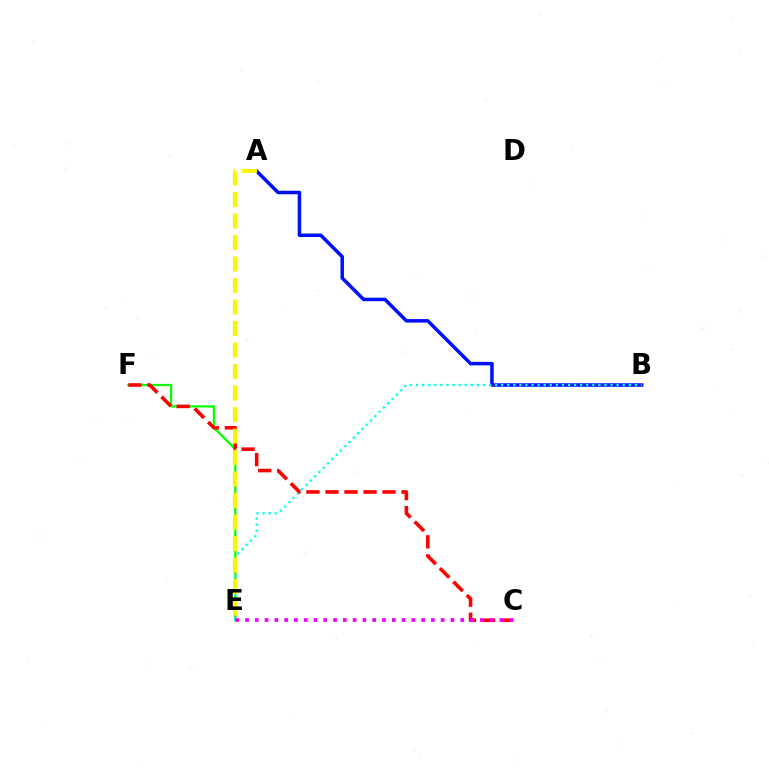{('A', 'B'): [{'color': '#0010ff', 'line_style': 'solid', 'thickness': 2.53}], ('E', 'F'): [{'color': '#08ff00', 'line_style': 'solid', 'thickness': 1.63}], ('B', 'E'): [{'color': '#00fff6', 'line_style': 'dotted', 'thickness': 1.65}], ('C', 'F'): [{'color': '#ff0000', 'line_style': 'dashed', 'thickness': 2.58}], ('A', 'E'): [{'color': '#fcf500', 'line_style': 'dashed', 'thickness': 2.92}], ('C', 'E'): [{'color': '#ee00ff', 'line_style': 'dotted', 'thickness': 2.66}]}